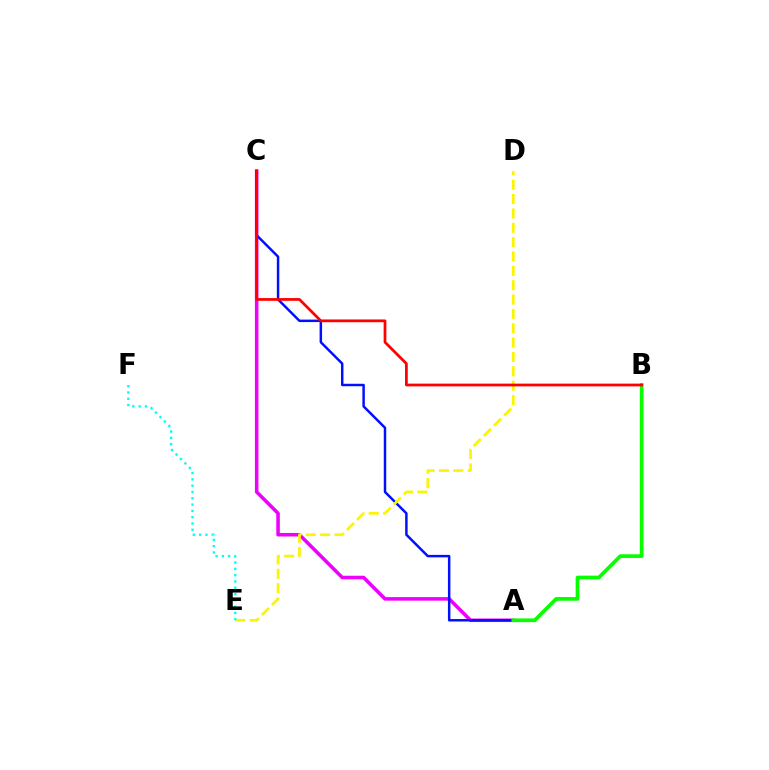{('A', 'C'): [{'color': '#ee00ff', 'line_style': 'solid', 'thickness': 2.55}, {'color': '#0010ff', 'line_style': 'solid', 'thickness': 1.78}], ('D', 'E'): [{'color': '#fcf500', 'line_style': 'dashed', 'thickness': 1.95}], ('E', 'F'): [{'color': '#00fff6', 'line_style': 'dotted', 'thickness': 1.71}], ('A', 'B'): [{'color': '#08ff00', 'line_style': 'solid', 'thickness': 2.67}], ('B', 'C'): [{'color': '#ff0000', 'line_style': 'solid', 'thickness': 1.98}]}